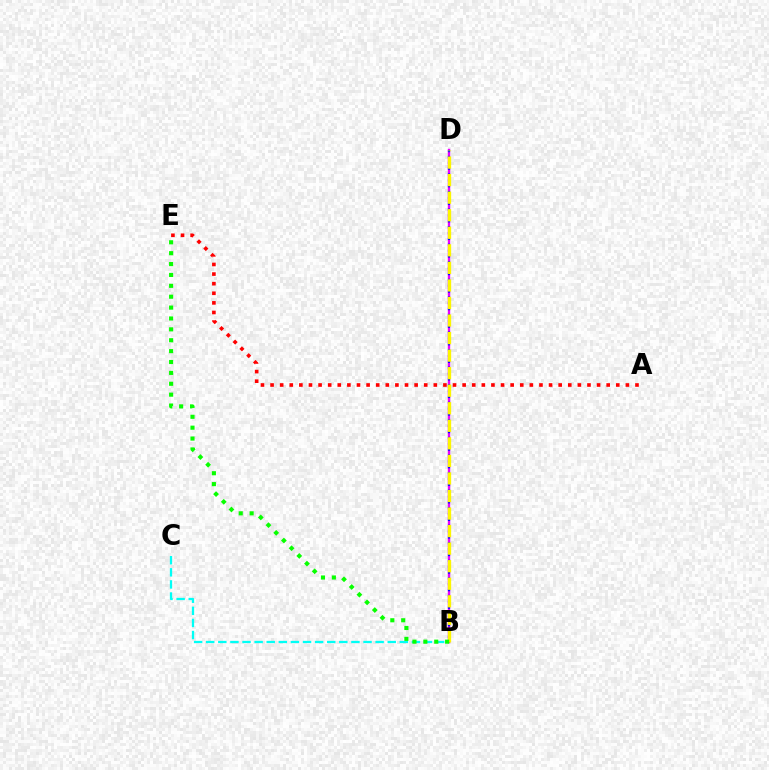{('A', 'E'): [{'color': '#ff0000', 'line_style': 'dotted', 'thickness': 2.61}], ('B', 'D'): [{'color': '#ee00ff', 'line_style': 'solid', 'thickness': 1.72}, {'color': '#0010ff', 'line_style': 'dotted', 'thickness': 1.59}, {'color': '#fcf500', 'line_style': 'dashed', 'thickness': 2.38}], ('B', 'C'): [{'color': '#00fff6', 'line_style': 'dashed', 'thickness': 1.64}], ('B', 'E'): [{'color': '#08ff00', 'line_style': 'dotted', 'thickness': 2.96}]}